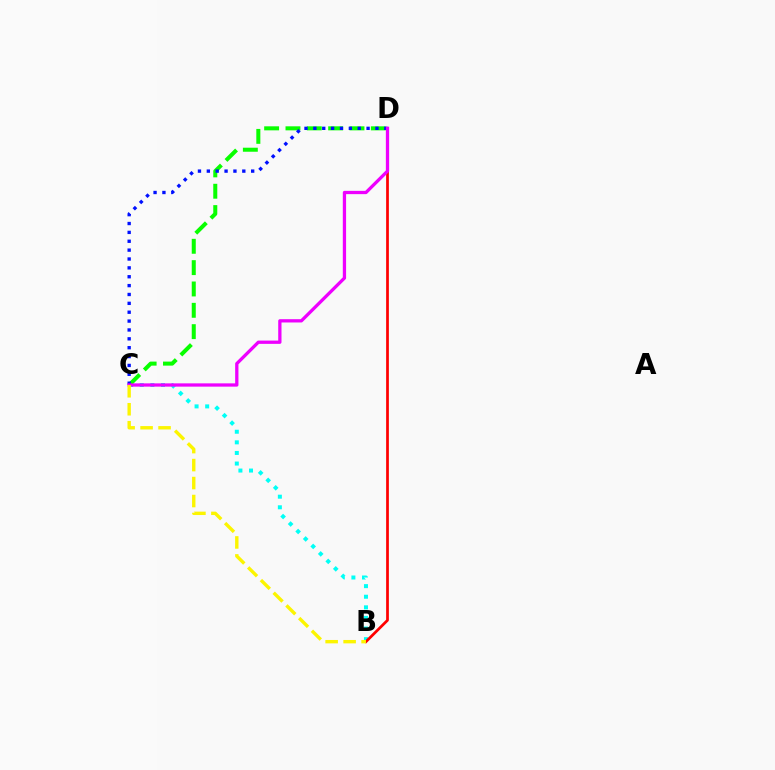{('B', 'C'): [{'color': '#00fff6', 'line_style': 'dotted', 'thickness': 2.88}, {'color': '#fcf500', 'line_style': 'dashed', 'thickness': 2.44}], ('C', 'D'): [{'color': '#08ff00', 'line_style': 'dashed', 'thickness': 2.9}, {'color': '#0010ff', 'line_style': 'dotted', 'thickness': 2.41}, {'color': '#ee00ff', 'line_style': 'solid', 'thickness': 2.36}], ('B', 'D'): [{'color': '#ff0000', 'line_style': 'solid', 'thickness': 1.97}]}